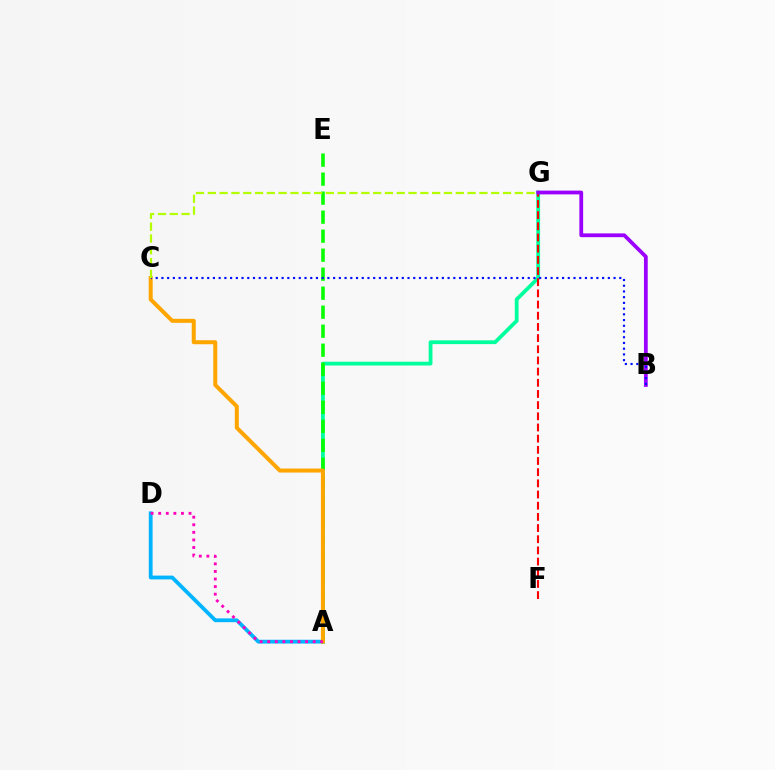{('A', 'G'): [{'color': '#00ff9d', 'line_style': 'solid', 'thickness': 2.72}], ('F', 'G'): [{'color': '#ff0000', 'line_style': 'dashed', 'thickness': 1.52}], ('A', 'D'): [{'color': '#00b5ff', 'line_style': 'solid', 'thickness': 2.74}, {'color': '#ff00bd', 'line_style': 'dotted', 'thickness': 2.06}], ('B', 'G'): [{'color': '#9b00ff', 'line_style': 'solid', 'thickness': 2.72}], ('A', 'E'): [{'color': '#08ff00', 'line_style': 'dashed', 'thickness': 2.58}], ('A', 'C'): [{'color': '#ffa500', 'line_style': 'solid', 'thickness': 2.88}], ('B', 'C'): [{'color': '#0010ff', 'line_style': 'dotted', 'thickness': 1.55}], ('C', 'G'): [{'color': '#b3ff00', 'line_style': 'dashed', 'thickness': 1.6}]}